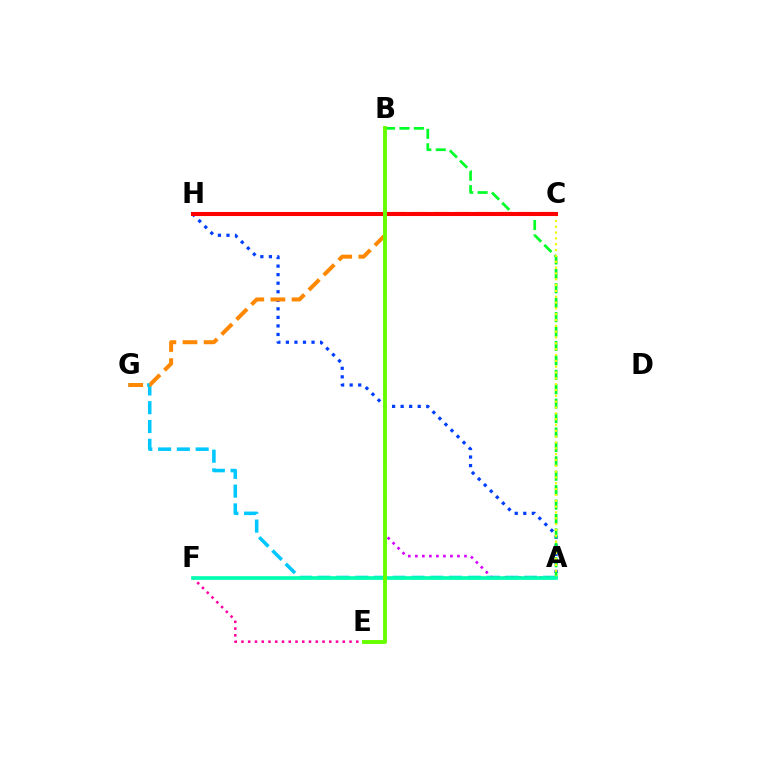{('A', 'H'): [{'color': '#003fff', 'line_style': 'dotted', 'thickness': 2.32}], ('A', 'G'): [{'color': '#00c7ff', 'line_style': 'dashed', 'thickness': 2.55}], ('C', 'H'): [{'color': '#4f00ff', 'line_style': 'solid', 'thickness': 2.04}, {'color': '#ff0000', 'line_style': 'solid', 'thickness': 2.92}], ('C', 'G'): [{'color': '#ff8800', 'line_style': 'dashed', 'thickness': 2.87}], ('E', 'F'): [{'color': '#ff00a0', 'line_style': 'dotted', 'thickness': 1.84}], ('A', 'B'): [{'color': '#00ff27', 'line_style': 'dashed', 'thickness': 1.96}, {'color': '#d600ff', 'line_style': 'dotted', 'thickness': 1.91}], ('A', 'C'): [{'color': '#eeff00', 'line_style': 'dotted', 'thickness': 1.58}], ('A', 'F'): [{'color': '#00ffaf', 'line_style': 'solid', 'thickness': 2.63}], ('B', 'E'): [{'color': '#66ff00', 'line_style': 'solid', 'thickness': 2.81}]}